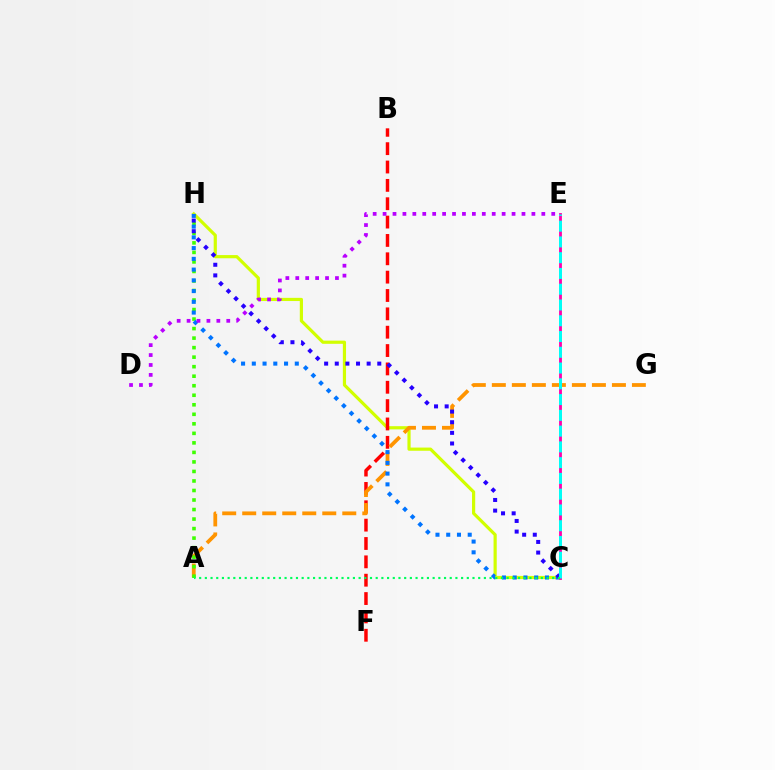{('C', 'H'): [{'color': '#d1ff00', 'line_style': 'solid', 'thickness': 2.29}, {'color': '#0074ff', 'line_style': 'dotted', 'thickness': 2.92}, {'color': '#2500ff', 'line_style': 'dotted', 'thickness': 2.89}], ('B', 'F'): [{'color': '#ff0000', 'line_style': 'dashed', 'thickness': 2.49}], ('A', 'G'): [{'color': '#ff9400', 'line_style': 'dashed', 'thickness': 2.72}], ('A', 'H'): [{'color': '#3dff00', 'line_style': 'dotted', 'thickness': 2.59}], ('C', 'E'): [{'color': '#ff00ac', 'line_style': 'solid', 'thickness': 2.03}, {'color': '#00fff6', 'line_style': 'dashed', 'thickness': 2.14}], ('D', 'E'): [{'color': '#b900ff', 'line_style': 'dotted', 'thickness': 2.7}], ('A', 'C'): [{'color': '#00ff5c', 'line_style': 'dotted', 'thickness': 1.55}]}